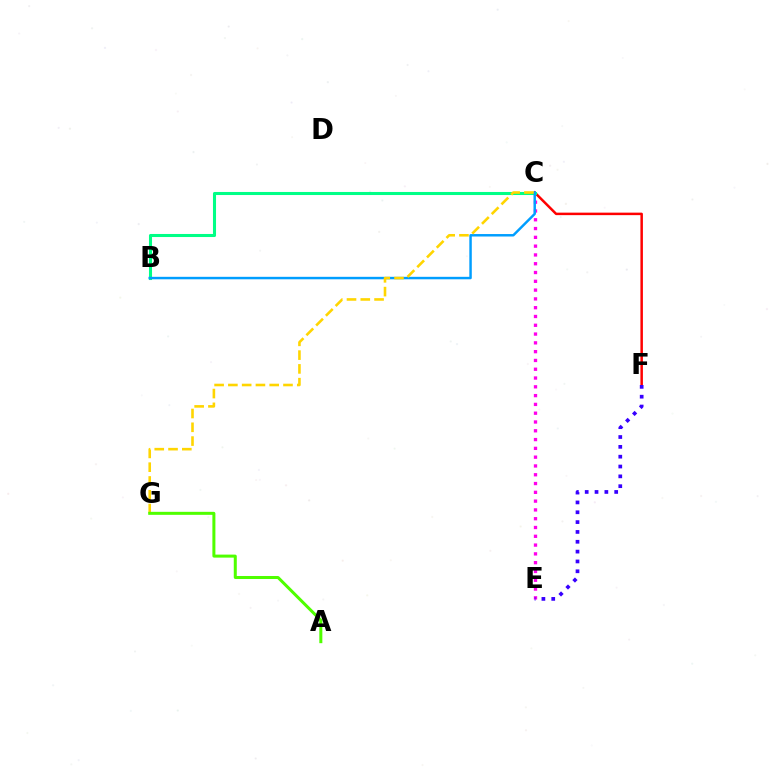{('C', 'E'): [{'color': '#ff00ed', 'line_style': 'dotted', 'thickness': 2.39}], ('C', 'F'): [{'color': '#ff0000', 'line_style': 'solid', 'thickness': 1.8}], ('B', 'C'): [{'color': '#00ff86', 'line_style': 'solid', 'thickness': 2.2}, {'color': '#009eff', 'line_style': 'solid', 'thickness': 1.77}], ('E', 'F'): [{'color': '#3700ff', 'line_style': 'dotted', 'thickness': 2.67}], ('C', 'G'): [{'color': '#ffd500', 'line_style': 'dashed', 'thickness': 1.87}], ('A', 'G'): [{'color': '#4fff00', 'line_style': 'solid', 'thickness': 2.17}]}